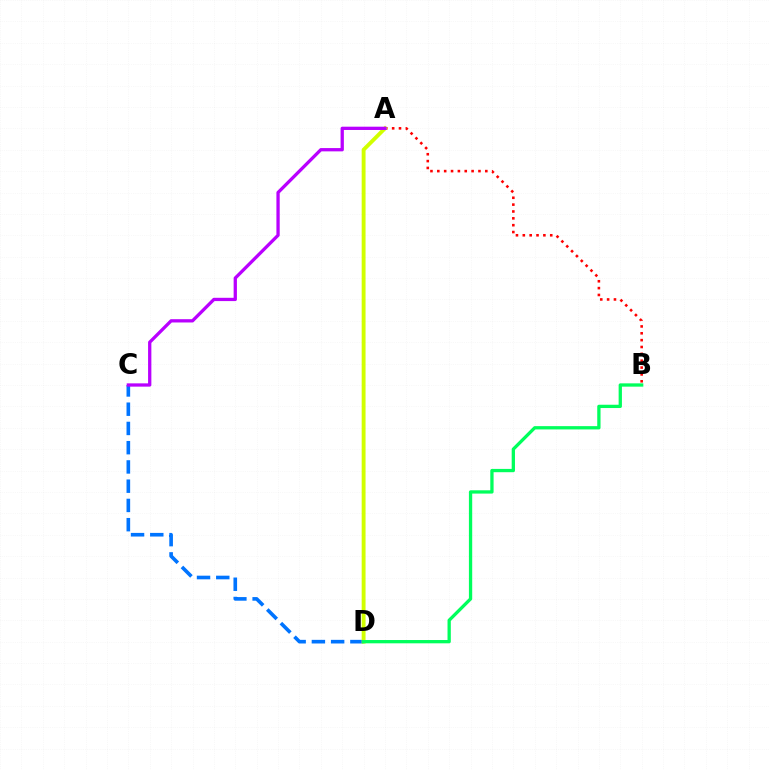{('C', 'D'): [{'color': '#0074ff', 'line_style': 'dashed', 'thickness': 2.61}], ('A', 'B'): [{'color': '#ff0000', 'line_style': 'dotted', 'thickness': 1.86}], ('A', 'D'): [{'color': '#d1ff00', 'line_style': 'solid', 'thickness': 2.79}], ('A', 'C'): [{'color': '#b900ff', 'line_style': 'solid', 'thickness': 2.36}], ('B', 'D'): [{'color': '#00ff5c', 'line_style': 'solid', 'thickness': 2.37}]}